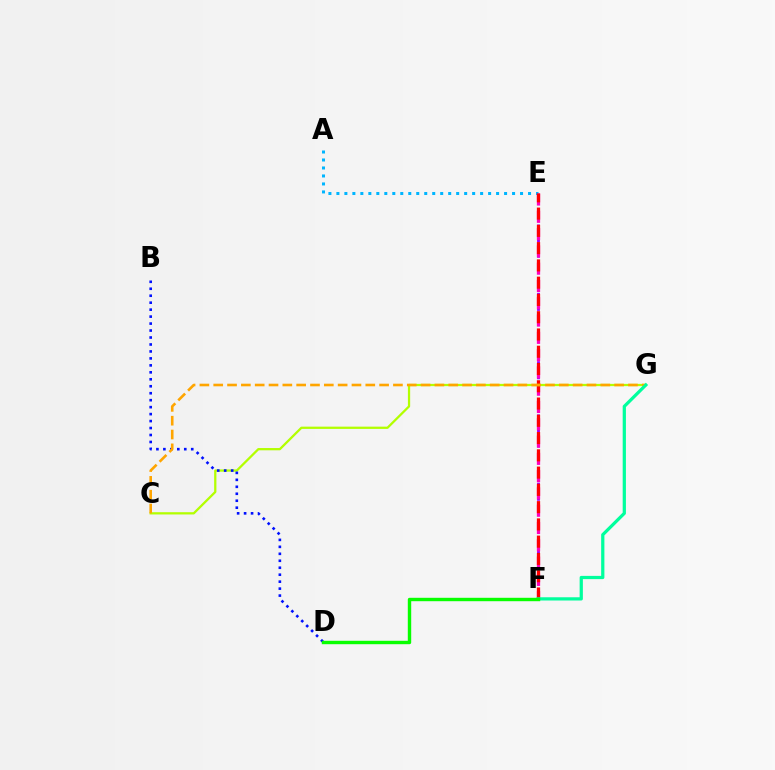{('E', 'F'): [{'color': '#9b00ff', 'line_style': 'dotted', 'thickness': 2.06}, {'color': '#ff00bd', 'line_style': 'dashed', 'thickness': 2.35}, {'color': '#ff0000', 'line_style': 'dashed', 'thickness': 2.35}], ('A', 'E'): [{'color': '#00b5ff', 'line_style': 'dotted', 'thickness': 2.17}], ('C', 'G'): [{'color': '#b3ff00', 'line_style': 'solid', 'thickness': 1.63}, {'color': '#ffa500', 'line_style': 'dashed', 'thickness': 1.88}], ('B', 'D'): [{'color': '#0010ff', 'line_style': 'dotted', 'thickness': 1.89}], ('F', 'G'): [{'color': '#00ff9d', 'line_style': 'solid', 'thickness': 2.33}], ('D', 'F'): [{'color': '#08ff00', 'line_style': 'solid', 'thickness': 2.45}]}